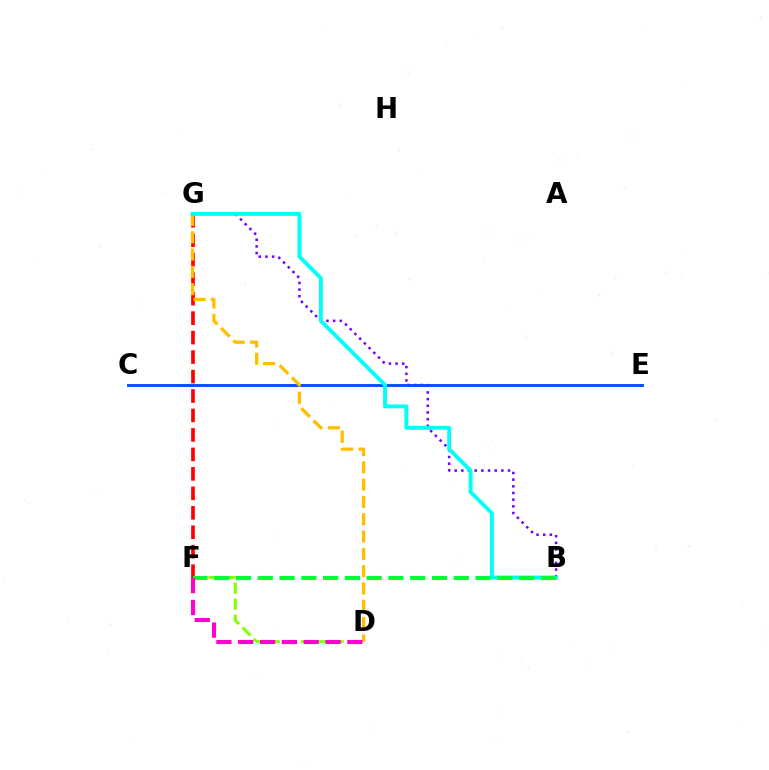{('D', 'F'): [{'color': '#84ff00', 'line_style': 'dashed', 'thickness': 2.17}, {'color': '#ff00cf', 'line_style': 'dashed', 'thickness': 2.97}], ('B', 'G'): [{'color': '#7200ff', 'line_style': 'dotted', 'thickness': 1.81}, {'color': '#00fff6', 'line_style': 'solid', 'thickness': 2.8}], ('F', 'G'): [{'color': '#ff0000', 'line_style': 'dashed', 'thickness': 2.64}], ('C', 'E'): [{'color': '#004bff', 'line_style': 'solid', 'thickness': 2.07}], ('D', 'G'): [{'color': '#ffbd00', 'line_style': 'dashed', 'thickness': 2.35}], ('B', 'F'): [{'color': '#00ff39', 'line_style': 'dashed', 'thickness': 2.96}]}